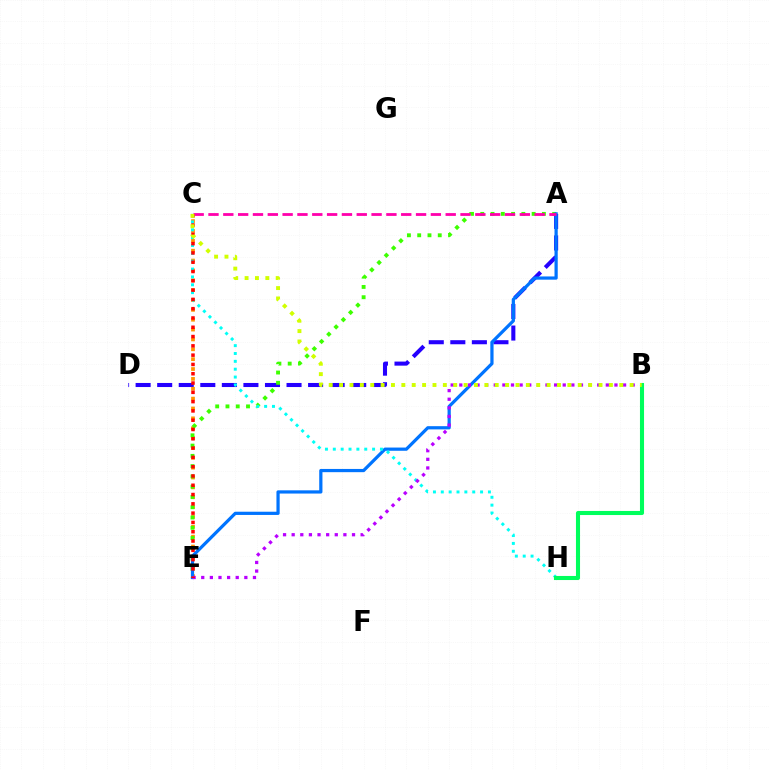{('A', 'D'): [{'color': '#2500ff', 'line_style': 'dashed', 'thickness': 2.93}], ('C', 'E'): [{'color': '#ff9400', 'line_style': 'dotted', 'thickness': 2.68}, {'color': '#ff0000', 'line_style': 'dotted', 'thickness': 2.52}], ('A', 'E'): [{'color': '#3dff00', 'line_style': 'dotted', 'thickness': 2.79}, {'color': '#0074ff', 'line_style': 'solid', 'thickness': 2.32}], ('C', 'H'): [{'color': '#00fff6', 'line_style': 'dotted', 'thickness': 2.13}], ('B', 'E'): [{'color': '#b900ff', 'line_style': 'dotted', 'thickness': 2.34}], ('A', 'C'): [{'color': '#ff00ac', 'line_style': 'dashed', 'thickness': 2.01}], ('B', 'H'): [{'color': '#00ff5c', 'line_style': 'solid', 'thickness': 2.94}], ('B', 'C'): [{'color': '#d1ff00', 'line_style': 'dotted', 'thickness': 2.82}]}